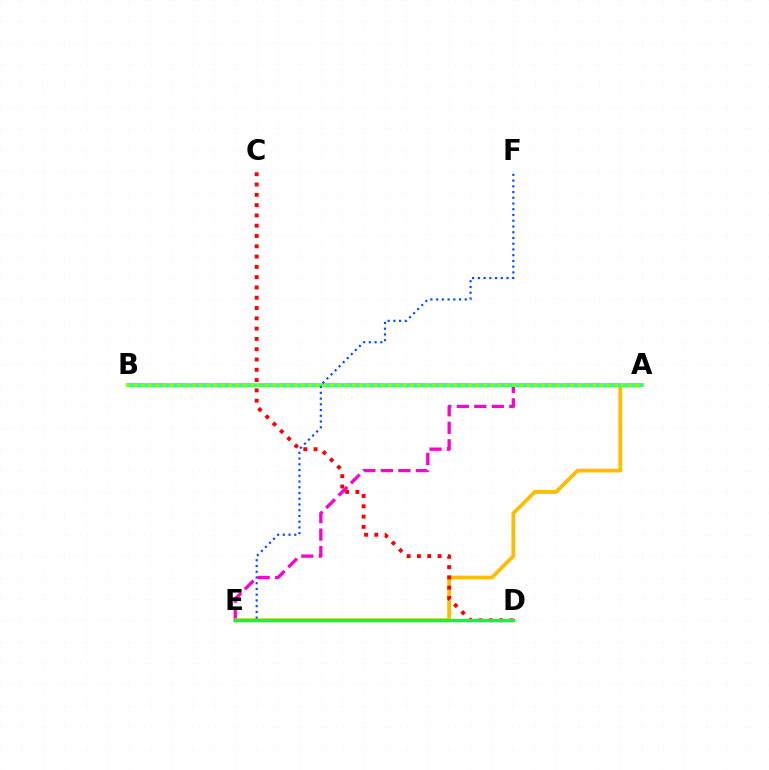{('A', 'E'): [{'color': '#ff00cf', 'line_style': 'dashed', 'thickness': 2.38}, {'color': '#ffbd00', 'line_style': 'solid', 'thickness': 2.73}], ('A', 'B'): [{'color': '#7200ff', 'line_style': 'dashed', 'thickness': 2.96}, {'color': '#84ff00', 'line_style': 'solid', 'thickness': 2.83}, {'color': '#00fff6', 'line_style': 'dotted', 'thickness': 1.98}], ('C', 'D'): [{'color': '#ff0000', 'line_style': 'dotted', 'thickness': 2.8}], ('E', 'F'): [{'color': '#004bff', 'line_style': 'dotted', 'thickness': 1.56}], ('D', 'E'): [{'color': '#00ff39', 'line_style': 'solid', 'thickness': 2.45}]}